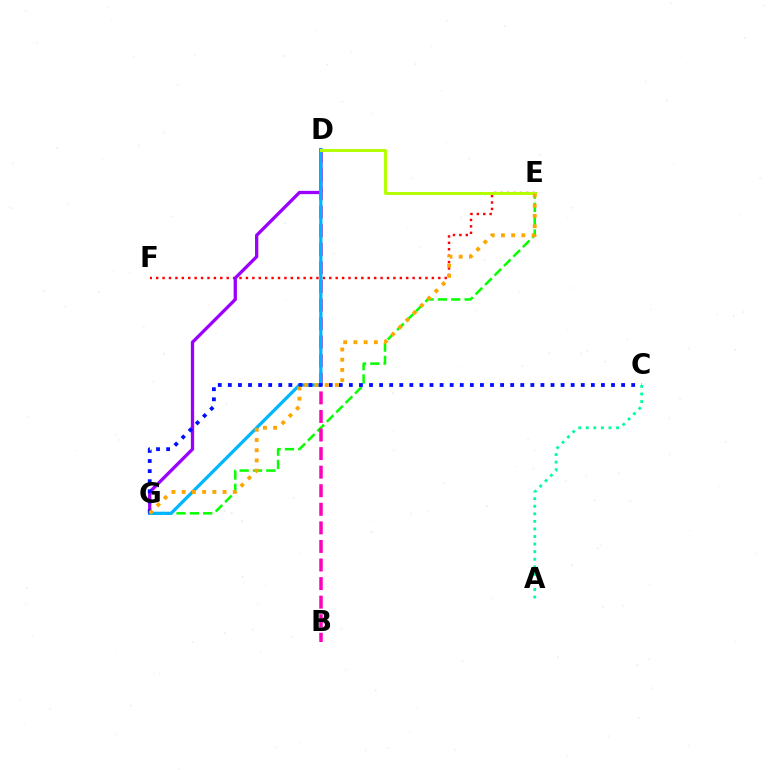{('E', 'F'): [{'color': '#ff0000', 'line_style': 'dotted', 'thickness': 1.74}], ('D', 'G'): [{'color': '#9b00ff', 'line_style': 'solid', 'thickness': 2.37}, {'color': '#00b5ff', 'line_style': 'solid', 'thickness': 2.35}], ('E', 'G'): [{'color': '#08ff00', 'line_style': 'dashed', 'thickness': 1.81}, {'color': '#ffa500', 'line_style': 'dotted', 'thickness': 2.78}], ('B', 'D'): [{'color': '#ff00bd', 'line_style': 'dashed', 'thickness': 2.52}], ('D', 'E'): [{'color': '#b3ff00', 'line_style': 'solid', 'thickness': 2.12}], ('C', 'G'): [{'color': '#0010ff', 'line_style': 'dotted', 'thickness': 2.74}], ('A', 'C'): [{'color': '#00ff9d', 'line_style': 'dotted', 'thickness': 2.06}]}